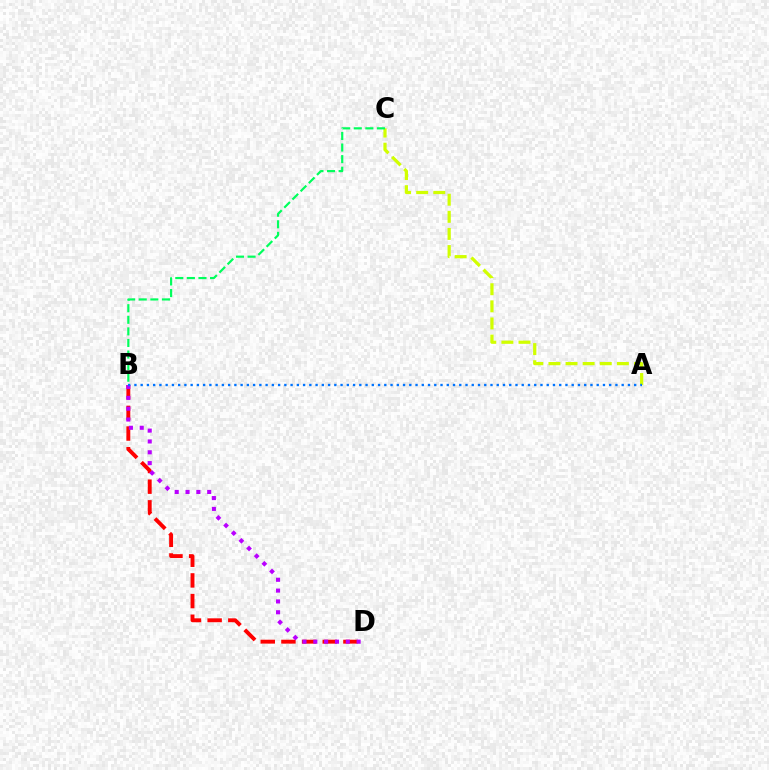{('A', 'C'): [{'color': '#d1ff00', 'line_style': 'dashed', 'thickness': 2.32}], ('B', 'D'): [{'color': '#ff0000', 'line_style': 'dashed', 'thickness': 2.81}, {'color': '#b900ff', 'line_style': 'dotted', 'thickness': 2.94}], ('B', 'C'): [{'color': '#00ff5c', 'line_style': 'dashed', 'thickness': 1.57}], ('A', 'B'): [{'color': '#0074ff', 'line_style': 'dotted', 'thickness': 1.7}]}